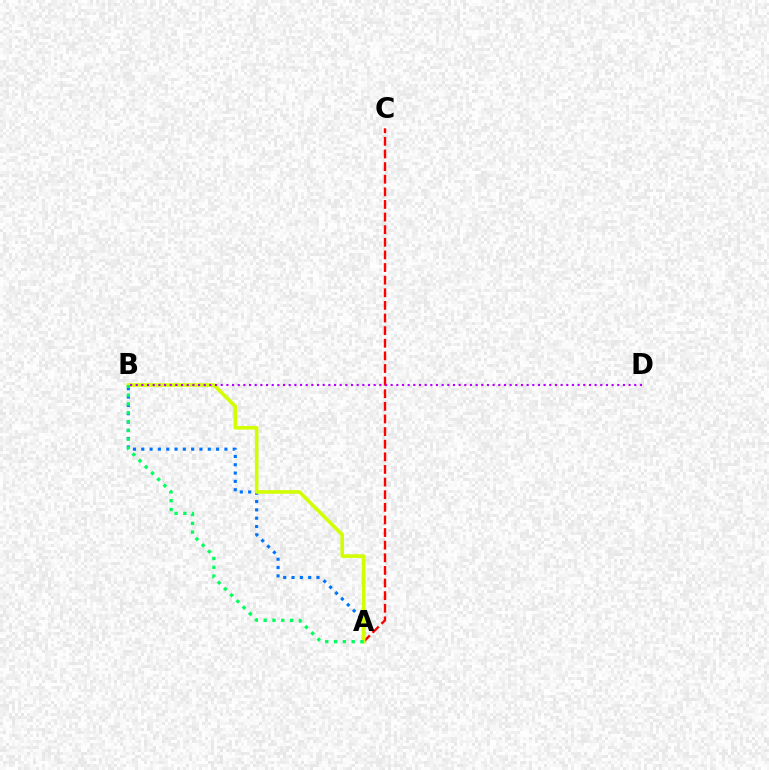{('A', 'C'): [{'color': '#ff0000', 'line_style': 'dashed', 'thickness': 1.71}], ('A', 'B'): [{'color': '#0074ff', 'line_style': 'dotted', 'thickness': 2.26}, {'color': '#d1ff00', 'line_style': 'solid', 'thickness': 2.6}, {'color': '#00ff5c', 'line_style': 'dotted', 'thickness': 2.39}], ('B', 'D'): [{'color': '#b900ff', 'line_style': 'dotted', 'thickness': 1.54}]}